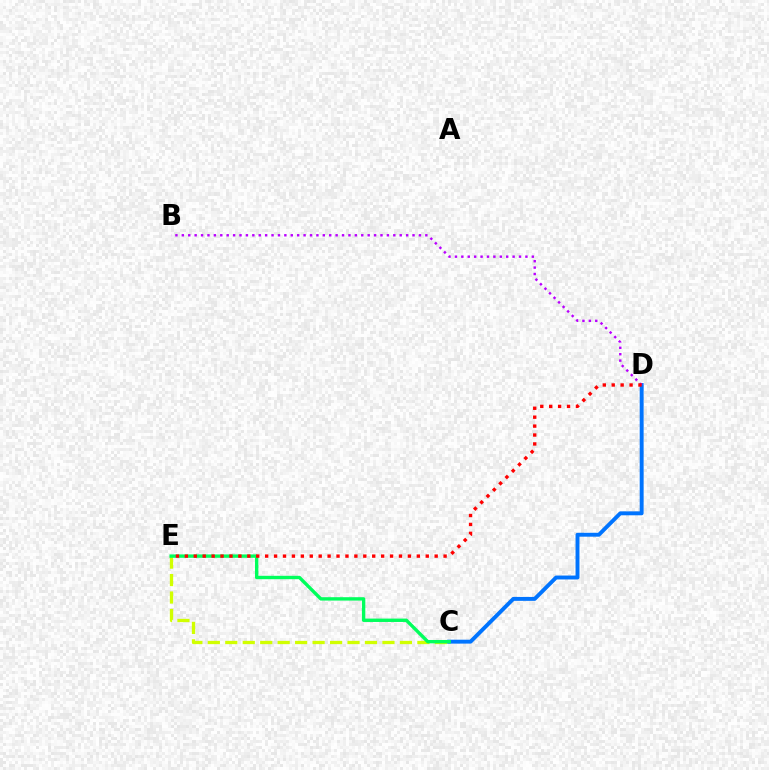{('C', 'D'): [{'color': '#0074ff', 'line_style': 'solid', 'thickness': 2.82}], ('C', 'E'): [{'color': '#d1ff00', 'line_style': 'dashed', 'thickness': 2.37}, {'color': '#00ff5c', 'line_style': 'solid', 'thickness': 2.43}], ('B', 'D'): [{'color': '#b900ff', 'line_style': 'dotted', 'thickness': 1.74}], ('D', 'E'): [{'color': '#ff0000', 'line_style': 'dotted', 'thickness': 2.42}]}